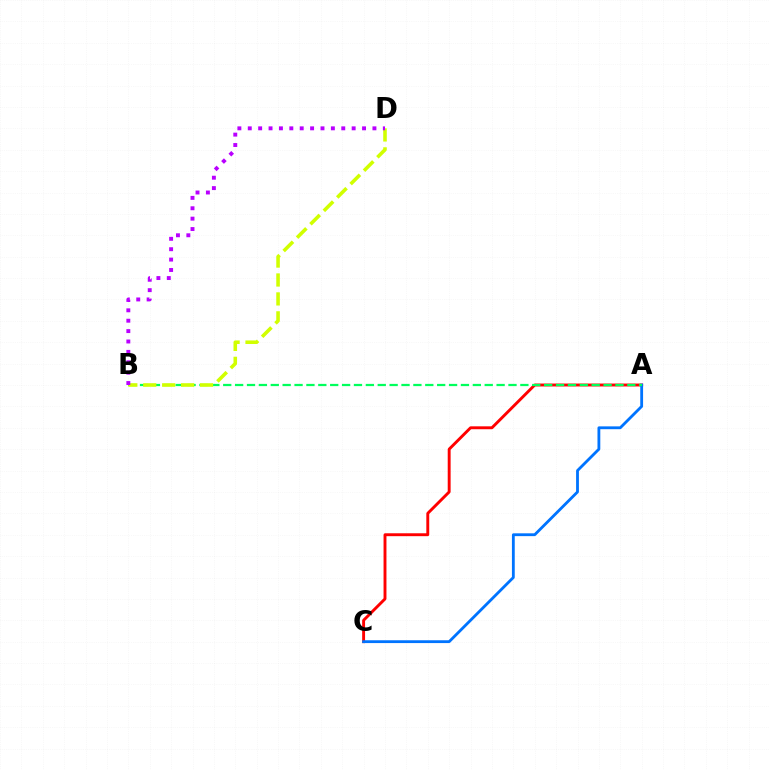{('A', 'C'): [{'color': '#ff0000', 'line_style': 'solid', 'thickness': 2.09}, {'color': '#0074ff', 'line_style': 'solid', 'thickness': 2.03}], ('A', 'B'): [{'color': '#00ff5c', 'line_style': 'dashed', 'thickness': 1.61}], ('B', 'D'): [{'color': '#d1ff00', 'line_style': 'dashed', 'thickness': 2.57}, {'color': '#b900ff', 'line_style': 'dotted', 'thickness': 2.82}]}